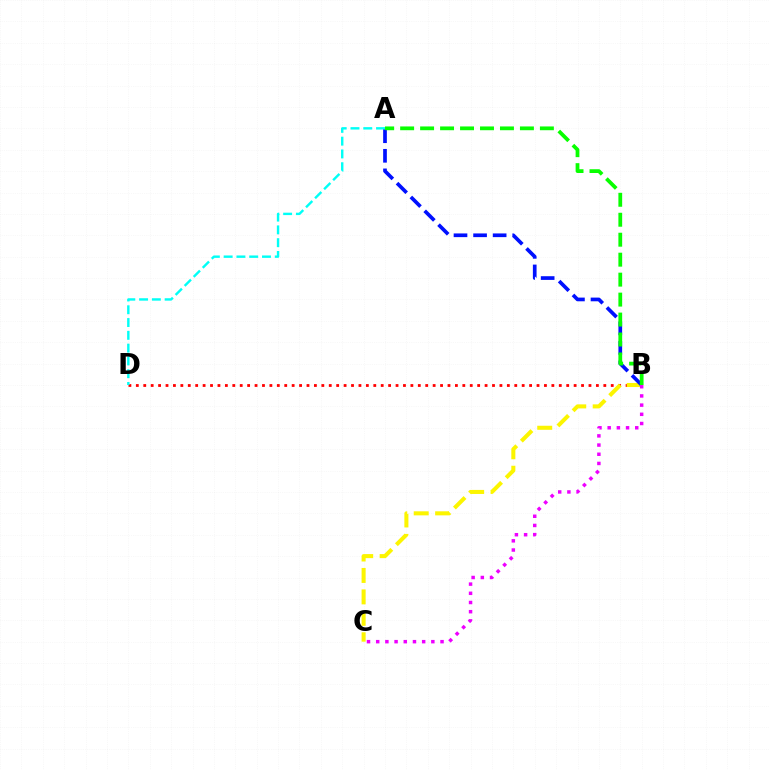{('B', 'D'): [{'color': '#ff0000', 'line_style': 'dotted', 'thickness': 2.02}], ('B', 'C'): [{'color': '#fcf500', 'line_style': 'dashed', 'thickness': 2.91}, {'color': '#ee00ff', 'line_style': 'dotted', 'thickness': 2.5}], ('A', 'D'): [{'color': '#00fff6', 'line_style': 'dashed', 'thickness': 1.74}], ('A', 'B'): [{'color': '#0010ff', 'line_style': 'dashed', 'thickness': 2.66}, {'color': '#08ff00', 'line_style': 'dashed', 'thickness': 2.71}]}